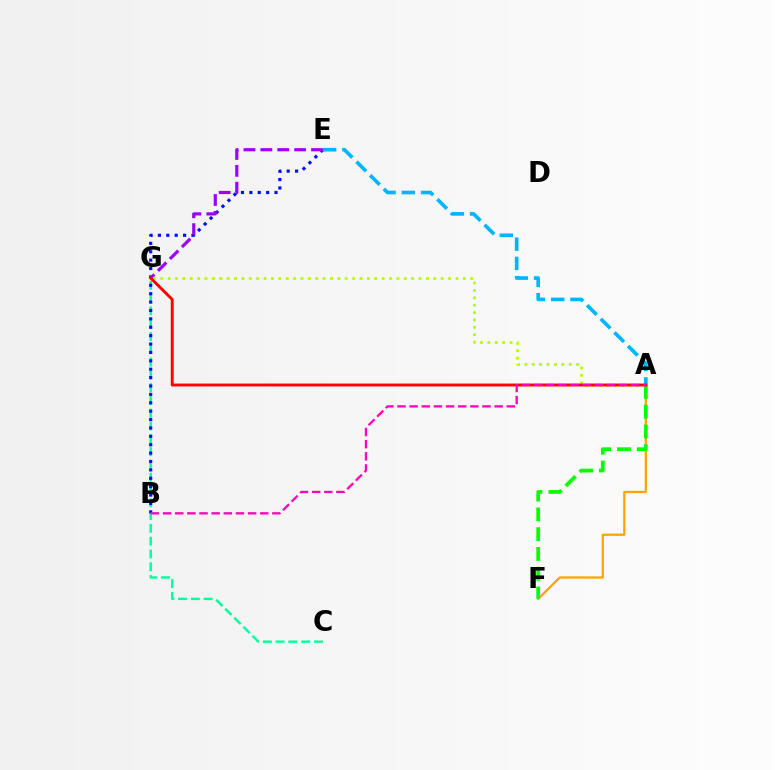{('C', 'G'): [{'color': '#00ff9d', 'line_style': 'dashed', 'thickness': 1.74}], ('B', 'E'): [{'color': '#0010ff', 'line_style': 'dotted', 'thickness': 2.28}], ('E', 'G'): [{'color': '#9b00ff', 'line_style': 'dashed', 'thickness': 2.29}], ('A', 'G'): [{'color': '#b3ff00', 'line_style': 'dotted', 'thickness': 2.0}, {'color': '#ff0000', 'line_style': 'solid', 'thickness': 2.08}], ('A', 'F'): [{'color': '#ffa500', 'line_style': 'solid', 'thickness': 1.64}, {'color': '#08ff00', 'line_style': 'dashed', 'thickness': 2.69}], ('A', 'E'): [{'color': '#00b5ff', 'line_style': 'dashed', 'thickness': 2.62}], ('A', 'B'): [{'color': '#ff00bd', 'line_style': 'dashed', 'thickness': 1.65}]}